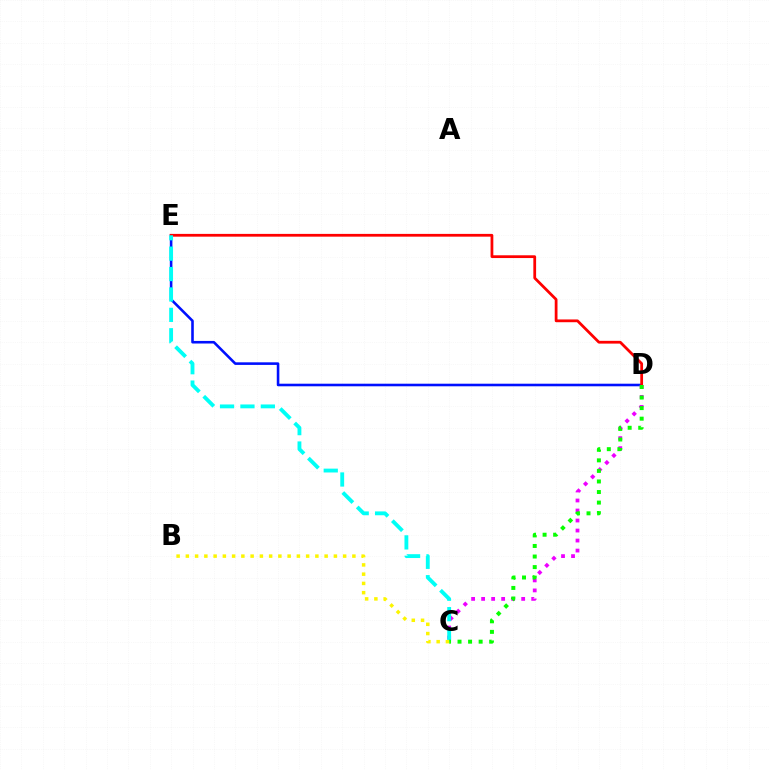{('D', 'E'): [{'color': '#0010ff', 'line_style': 'solid', 'thickness': 1.86}, {'color': '#ff0000', 'line_style': 'solid', 'thickness': 1.99}], ('C', 'D'): [{'color': '#ee00ff', 'line_style': 'dotted', 'thickness': 2.72}, {'color': '#08ff00', 'line_style': 'dotted', 'thickness': 2.87}], ('C', 'E'): [{'color': '#00fff6', 'line_style': 'dashed', 'thickness': 2.77}], ('B', 'C'): [{'color': '#fcf500', 'line_style': 'dotted', 'thickness': 2.51}]}